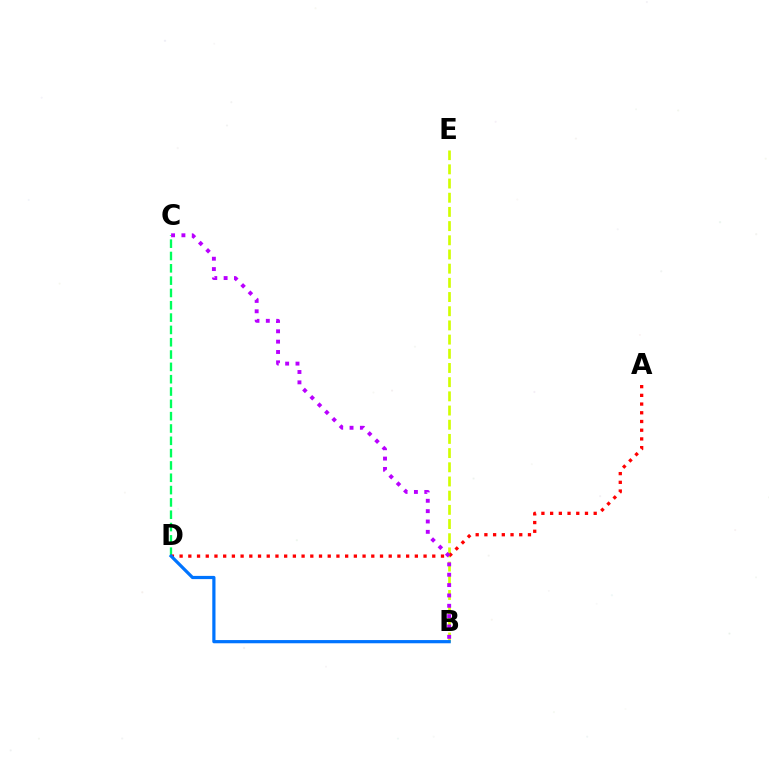{('B', 'E'): [{'color': '#d1ff00', 'line_style': 'dashed', 'thickness': 1.93}], ('C', 'D'): [{'color': '#00ff5c', 'line_style': 'dashed', 'thickness': 1.67}], ('A', 'D'): [{'color': '#ff0000', 'line_style': 'dotted', 'thickness': 2.37}], ('B', 'D'): [{'color': '#0074ff', 'line_style': 'solid', 'thickness': 2.31}], ('B', 'C'): [{'color': '#b900ff', 'line_style': 'dotted', 'thickness': 2.81}]}